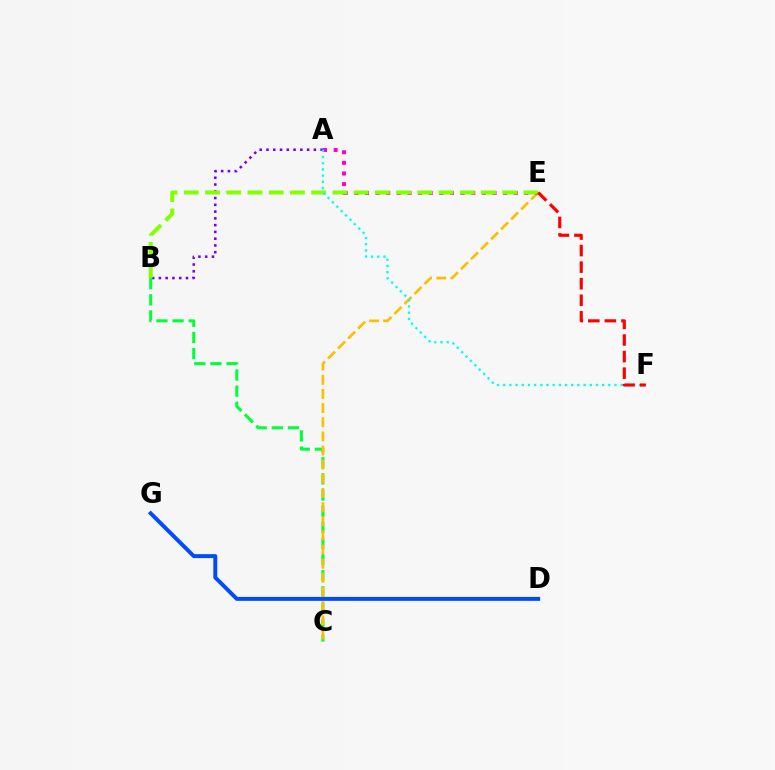{('A', 'B'): [{'color': '#7200ff', 'line_style': 'dotted', 'thickness': 1.84}], ('B', 'C'): [{'color': '#00ff39', 'line_style': 'dashed', 'thickness': 2.19}], ('D', 'G'): [{'color': '#004bff', 'line_style': 'solid', 'thickness': 2.84}], ('C', 'E'): [{'color': '#ffbd00', 'line_style': 'dashed', 'thickness': 1.92}], ('A', 'E'): [{'color': '#ff00cf', 'line_style': 'dotted', 'thickness': 2.89}], ('B', 'E'): [{'color': '#84ff00', 'line_style': 'dashed', 'thickness': 2.88}], ('A', 'F'): [{'color': '#00fff6', 'line_style': 'dotted', 'thickness': 1.68}], ('E', 'F'): [{'color': '#ff0000', 'line_style': 'dashed', 'thickness': 2.25}]}